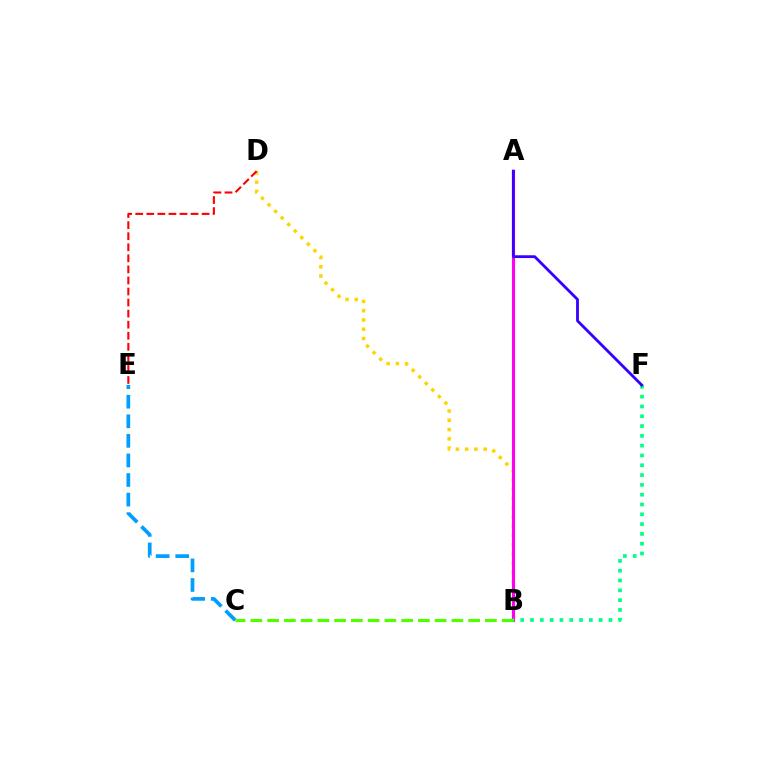{('B', 'D'): [{'color': '#ffd500', 'line_style': 'dotted', 'thickness': 2.52}], ('A', 'B'): [{'color': '#ff00ed', 'line_style': 'solid', 'thickness': 2.24}], ('D', 'E'): [{'color': '#ff0000', 'line_style': 'dashed', 'thickness': 1.5}], ('C', 'E'): [{'color': '#009eff', 'line_style': 'dashed', 'thickness': 2.66}], ('B', 'F'): [{'color': '#00ff86', 'line_style': 'dotted', 'thickness': 2.66}], ('B', 'C'): [{'color': '#4fff00', 'line_style': 'dashed', 'thickness': 2.28}], ('A', 'F'): [{'color': '#3700ff', 'line_style': 'solid', 'thickness': 2.02}]}